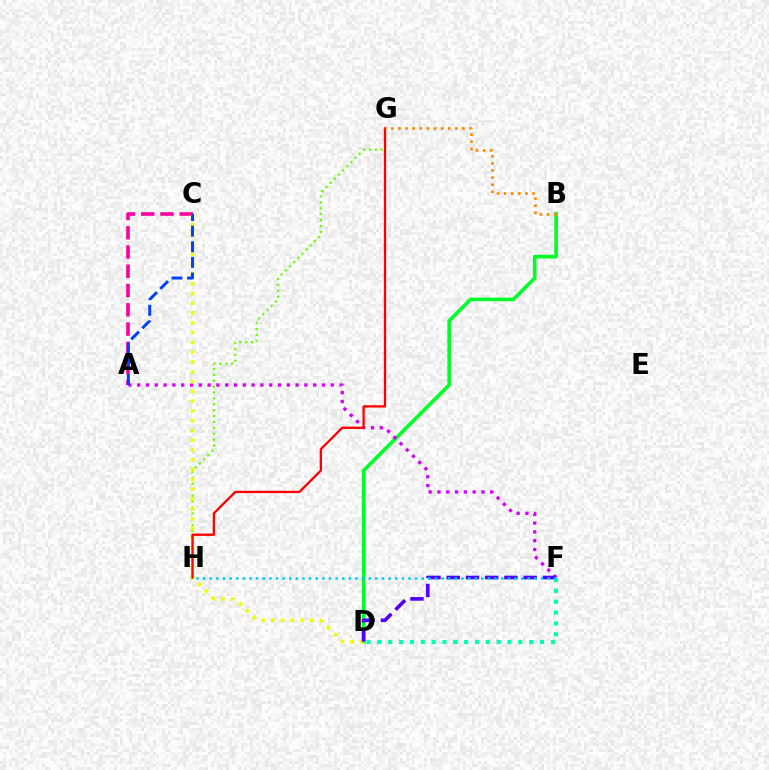{('G', 'H'): [{'color': '#66ff00', 'line_style': 'dotted', 'thickness': 1.6}, {'color': '#ff0000', 'line_style': 'solid', 'thickness': 1.66}], ('A', 'C'): [{'color': '#ff00a0', 'line_style': 'dashed', 'thickness': 2.62}, {'color': '#003fff', 'line_style': 'dashed', 'thickness': 2.12}], ('B', 'D'): [{'color': '#00ff27', 'line_style': 'solid', 'thickness': 2.6}], ('D', 'F'): [{'color': '#00ffaf', 'line_style': 'dotted', 'thickness': 2.95}, {'color': '#4f00ff', 'line_style': 'dashed', 'thickness': 2.61}], ('A', 'F'): [{'color': '#d600ff', 'line_style': 'dotted', 'thickness': 2.39}], ('C', 'D'): [{'color': '#eeff00', 'line_style': 'dotted', 'thickness': 2.66}], ('B', 'G'): [{'color': '#ff8800', 'line_style': 'dotted', 'thickness': 1.93}], ('F', 'H'): [{'color': '#00c7ff', 'line_style': 'dotted', 'thickness': 1.8}]}